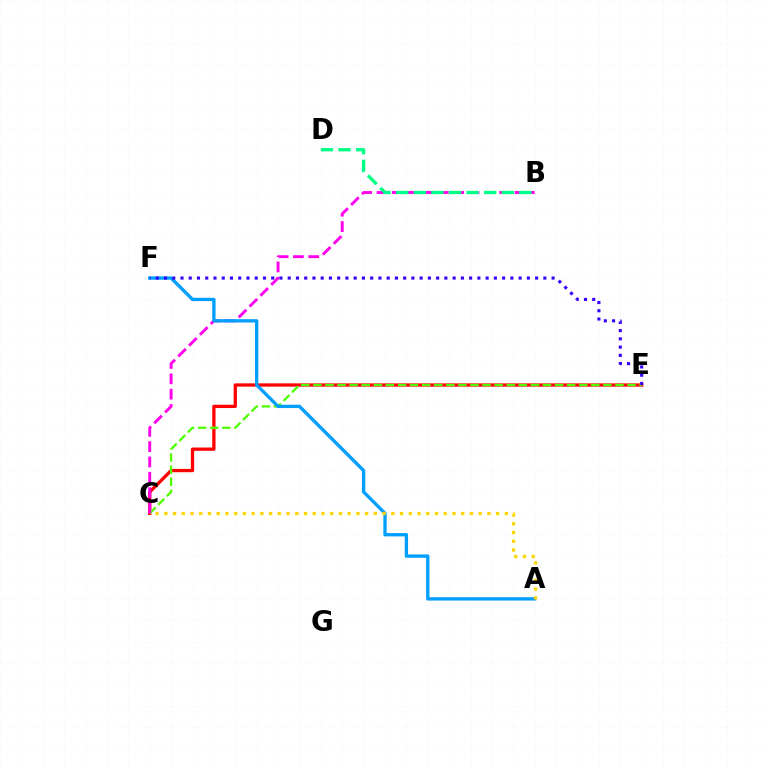{('C', 'E'): [{'color': '#ff0000', 'line_style': 'solid', 'thickness': 2.37}, {'color': '#4fff00', 'line_style': 'dashed', 'thickness': 1.64}], ('B', 'C'): [{'color': '#ff00ed', 'line_style': 'dashed', 'thickness': 2.08}], ('A', 'F'): [{'color': '#009eff', 'line_style': 'solid', 'thickness': 2.39}], ('E', 'F'): [{'color': '#3700ff', 'line_style': 'dotted', 'thickness': 2.24}], ('A', 'C'): [{'color': '#ffd500', 'line_style': 'dotted', 'thickness': 2.37}], ('B', 'D'): [{'color': '#00ff86', 'line_style': 'dashed', 'thickness': 2.39}]}